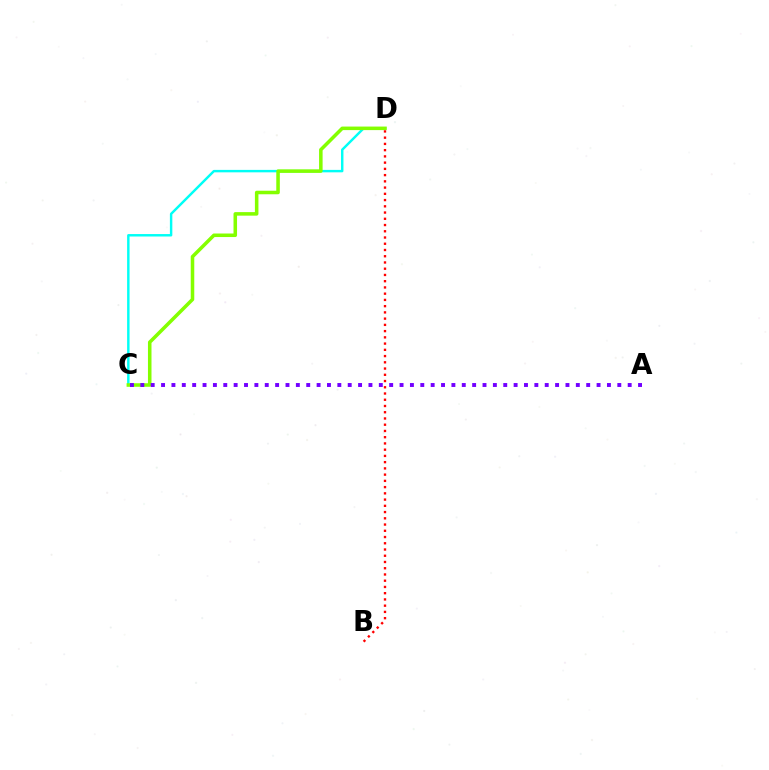{('C', 'D'): [{'color': '#00fff6', 'line_style': 'solid', 'thickness': 1.76}, {'color': '#84ff00', 'line_style': 'solid', 'thickness': 2.55}], ('A', 'C'): [{'color': '#7200ff', 'line_style': 'dotted', 'thickness': 2.82}], ('B', 'D'): [{'color': '#ff0000', 'line_style': 'dotted', 'thickness': 1.7}]}